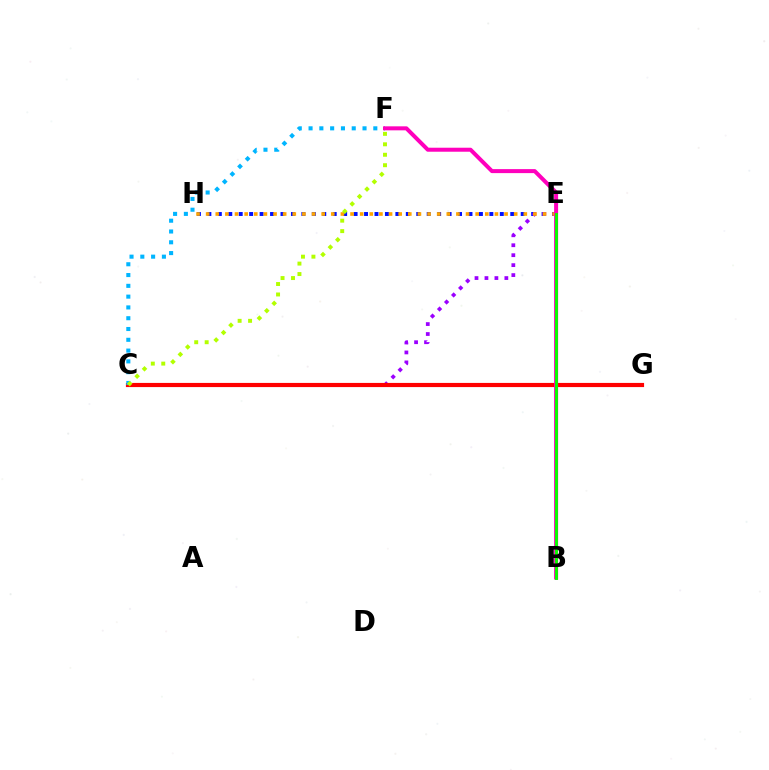{('E', 'H'): [{'color': '#0010ff', 'line_style': 'dotted', 'thickness': 2.84}, {'color': '#ffa500', 'line_style': 'dotted', 'thickness': 2.62}], ('C', 'E'): [{'color': '#9b00ff', 'line_style': 'dotted', 'thickness': 2.7}], ('C', 'G'): [{'color': '#ff0000', 'line_style': 'solid', 'thickness': 3.0}], ('B', 'E'): [{'color': '#00ff9d', 'line_style': 'solid', 'thickness': 1.76}, {'color': '#08ff00', 'line_style': 'solid', 'thickness': 2.07}], ('C', 'F'): [{'color': '#00b5ff', 'line_style': 'dotted', 'thickness': 2.93}, {'color': '#b3ff00', 'line_style': 'dotted', 'thickness': 2.84}], ('B', 'F'): [{'color': '#ff00bd', 'line_style': 'solid', 'thickness': 2.88}]}